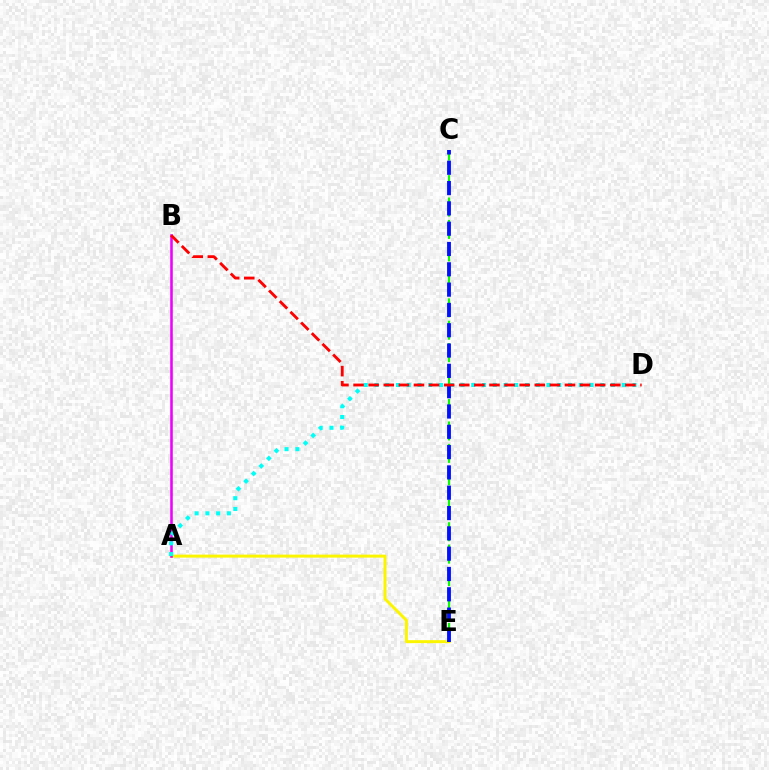{('C', 'E'): [{'color': '#08ff00', 'line_style': 'dashed', 'thickness': 1.52}, {'color': '#0010ff', 'line_style': 'dashed', 'thickness': 2.76}], ('A', 'E'): [{'color': '#fcf500', 'line_style': 'solid', 'thickness': 2.15}], ('A', 'B'): [{'color': '#ee00ff', 'line_style': 'solid', 'thickness': 1.85}], ('A', 'D'): [{'color': '#00fff6', 'line_style': 'dotted', 'thickness': 2.92}], ('B', 'D'): [{'color': '#ff0000', 'line_style': 'dashed', 'thickness': 2.05}]}